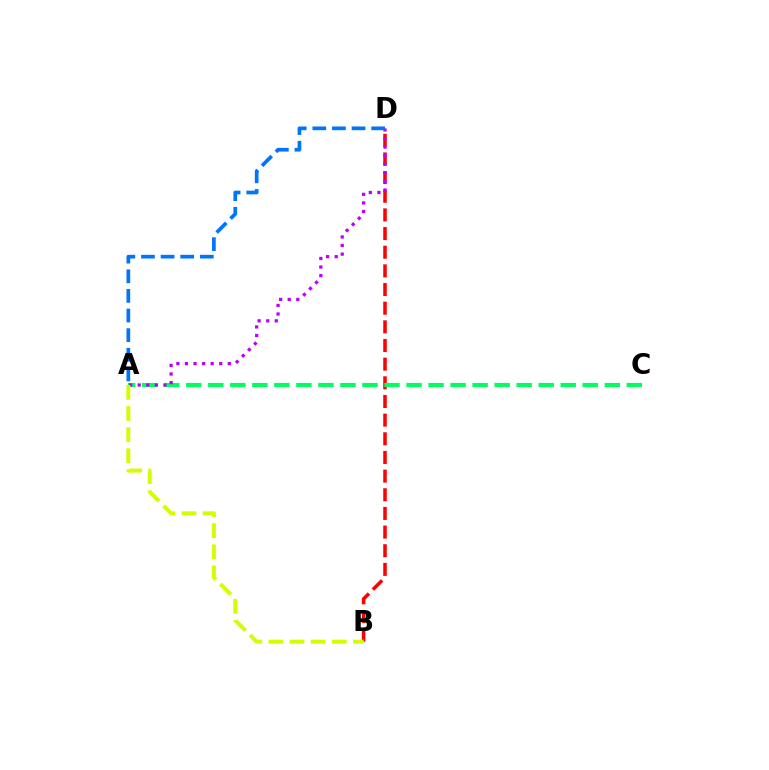{('B', 'D'): [{'color': '#ff0000', 'line_style': 'dashed', 'thickness': 2.53}], ('A', 'C'): [{'color': '#00ff5c', 'line_style': 'dashed', 'thickness': 2.99}], ('A', 'D'): [{'color': '#b900ff', 'line_style': 'dotted', 'thickness': 2.33}, {'color': '#0074ff', 'line_style': 'dashed', 'thickness': 2.66}], ('A', 'B'): [{'color': '#d1ff00', 'line_style': 'dashed', 'thickness': 2.87}]}